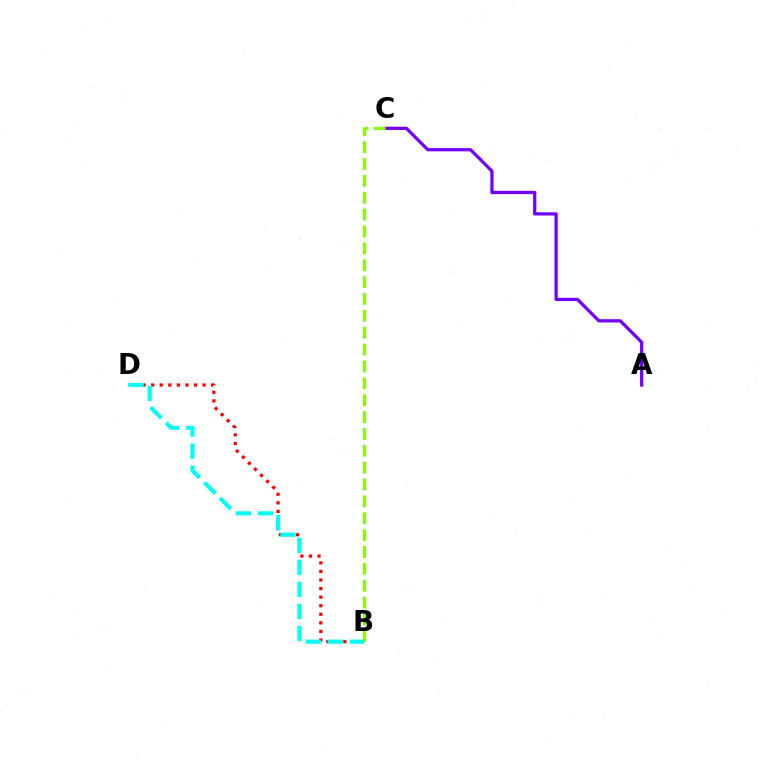{('B', 'D'): [{'color': '#ff0000', 'line_style': 'dotted', 'thickness': 2.33}, {'color': '#00fff6', 'line_style': 'dashed', 'thickness': 2.99}], ('A', 'C'): [{'color': '#7200ff', 'line_style': 'solid', 'thickness': 2.33}], ('B', 'C'): [{'color': '#84ff00', 'line_style': 'dashed', 'thickness': 2.29}]}